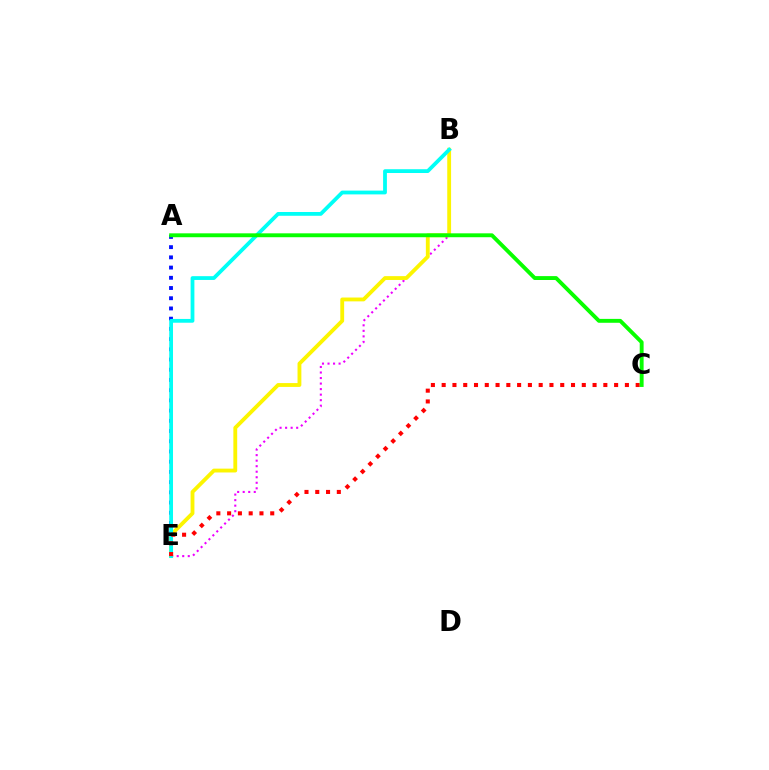{('B', 'E'): [{'color': '#ee00ff', 'line_style': 'dotted', 'thickness': 1.5}, {'color': '#fcf500', 'line_style': 'solid', 'thickness': 2.76}, {'color': '#00fff6', 'line_style': 'solid', 'thickness': 2.73}], ('A', 'E'): [{'color': '#0010ff', 'line_style': 'dotted', 'thickness': 2.78}], ('C', 'E'): [{'color': '#ff0000', 'line_style': 'dotted', 'thickness': 2.93}], ('A', 'C'): [{'color': '#08ff00', 'line_style': 'solid', 'thickness': 2.8}]}